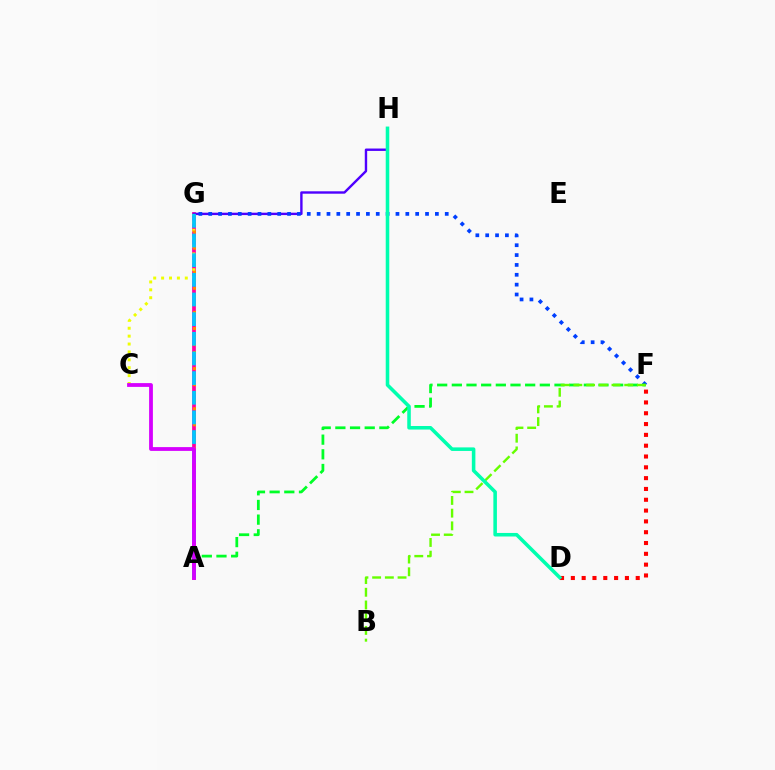{('D', 'F'): [{'color': '#ff0000', 'line_style': 'dotted', 'thickness': 2.94}], ('A', 'G'): [{'color': '#ff00a0', 'line_style': 'solid', 'thickness': 2.7}, {'color': '#ff8800', 'line_style': 'dotted', 'thickness': 2.18}, {'color': '#00c7ff', 'line_style': 'dashed', 'thickness': 2.67}], ('G', 'H'): [{'color': '#4f00ff', 'line_style': 'solid', 'thickness': 1.72}], ('C', 'G'): [{'color': '#eeff00', 'line_style': 'dotted', 'thickness': 2.15}], ('F', 'G'): [{'color': '#003fff', 'line_style': 'dotted', 'thickness': 2.68}], ('A', 'F'): [{'color': '#00ff27', 'line_style': 'dashed', 'thickness': 1.99}], ('B', 'F'): [{'color': '#66ff00', 'line_style': 'dashed', 'thickness': 1.73}], ('D', 'H'): [{'color': '#00ffaf', 'line_style': 'solid', 'thickness': 2.56}], ('A', 'C'): [{'color': '#d600ff', 'line_style': 'solid', 'thickness': 2.73}]}